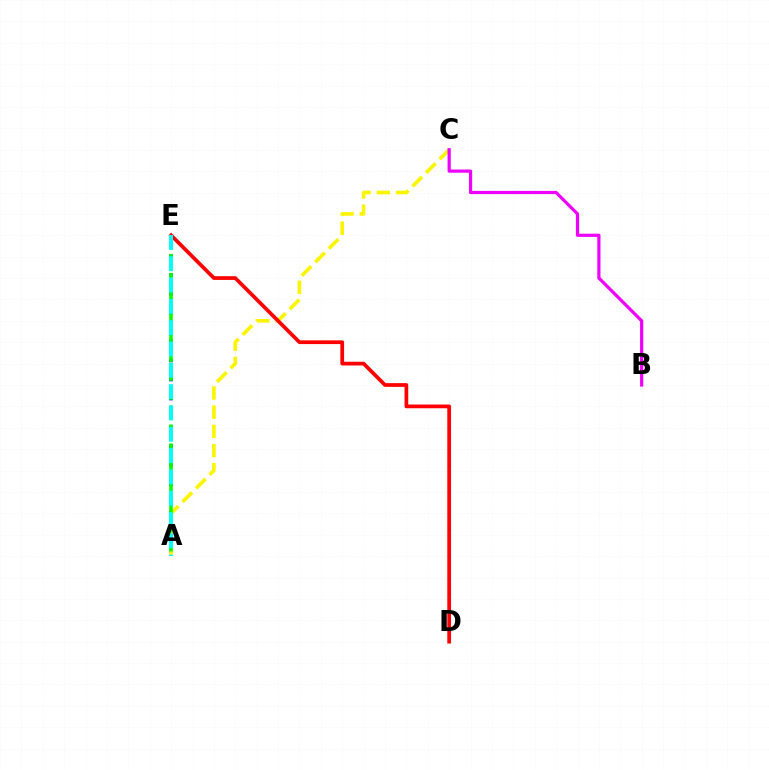{('A', 'E'): [{'color': '#0010ff', 'line_style': 'dotted', 'thickness': 2.59}, {'color': '#08ff00', 'line_style': 'dashed', 'thickness': 2.57}, {'color': '#00fff6', 'line_style': 'dashed', 'thickness': 2.9}], ('A', 'C'): [{'color': '#fcf500', 'line_style': 'dashed', 'thickness': 2.61}], ('B', 'C'): [{'color': '#ee00ff', 'line_style': 'solid', 'thickness': 2.3}], ('D', 'E'): [{'color': '#ff0000', 'line_style': 'solid', 'thickness': 2.68}]}